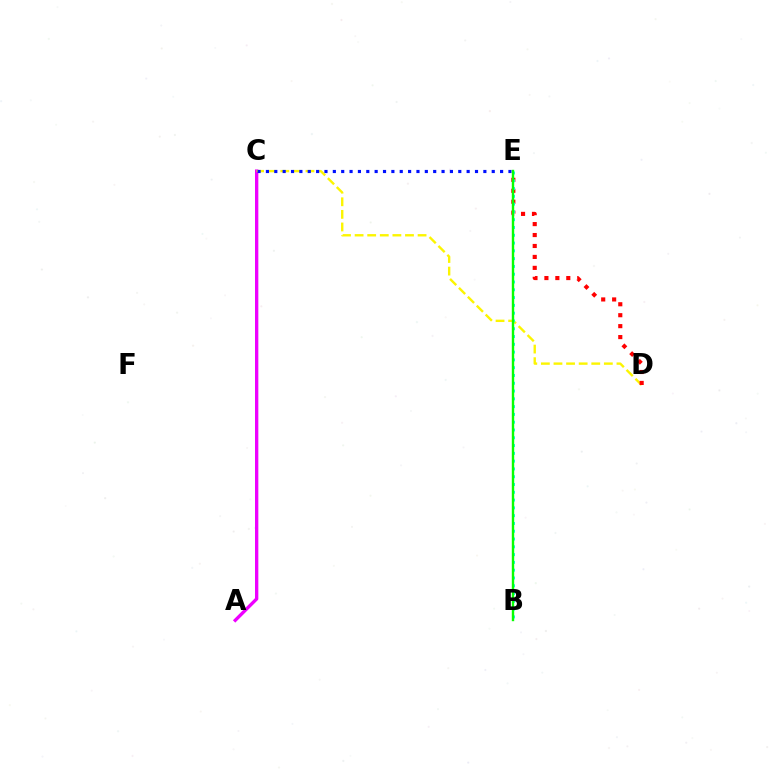{('A', 'C'): [{'color': '#ee00ff', 'line_style': 'solid', 'thickness': 2.41}], ('C', 'D'): [{'color': '#fcf500', 'line_style': 'dashed', 'thickness': 1.71}], ('D', 'E'): [{'color': '#ff0000', 'line_style': 'dotted', 'thickness': 2.97}], ('C', 'E'): [{'color': '#0010ff', 'line_style': 'dotted', 'thickness': 2.27}], ('B', 'E'): [{'color': '#00fff6', 'line_style': 'dotted', 'thickness': 2.12}, {'color': '#08ff00', 'line_style': 'solid', 'thickness': 1.72}]}